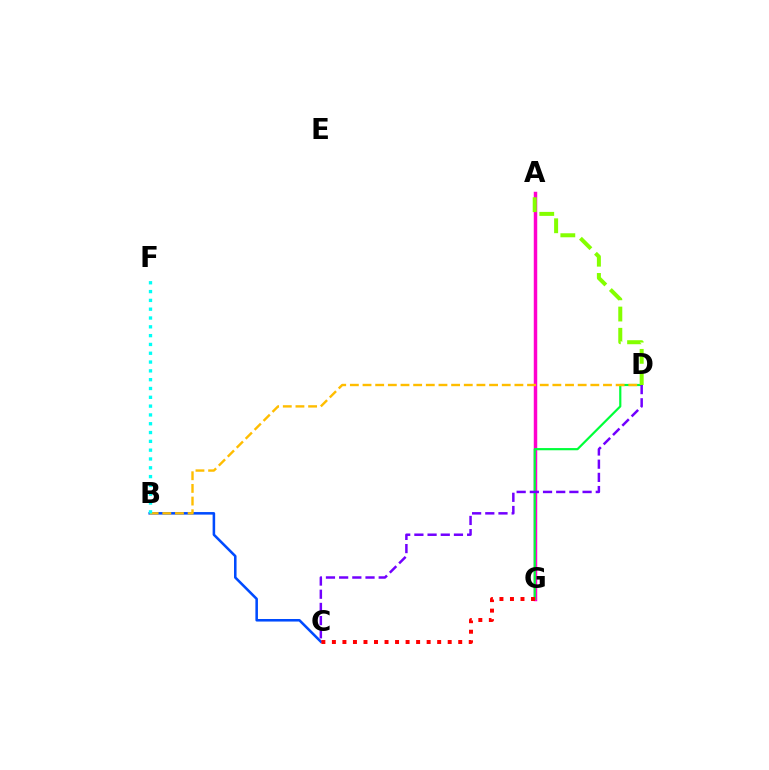{('A', 'G'): [{'color': '#ff00cf', 'line_style': 'solid', 'thickness': 2.5}], ('B', 'C'): [{'color': '#004bff', 'line_style': 'solid', 'thickness': 1.84}], ('D', 'G'): [{'color': '#00ff39', 'line_style': 'solid', 'thickness': 1.58}], ('B', 'D'): [{'color': '#ffbd00', 'line_style': 'dashed', 'thickness': 1.72}], ('A', 'D'): [{'color': '#84ff00', 'line_style': 'dashed', 'thickness': 2.88}], ('C', 'D'): [{'color': '#7200ff', 'line_style': 'dashed', 'thickness': 1.79}], ('B', 'F'): [{'color': '#00fff6', 'line_style': 'dotted', 'thickness': 2.39}], ('C', 'G'): [{'color': '#ff0000', 'line_style': 'dotted', 'thickness': 2.86}]}